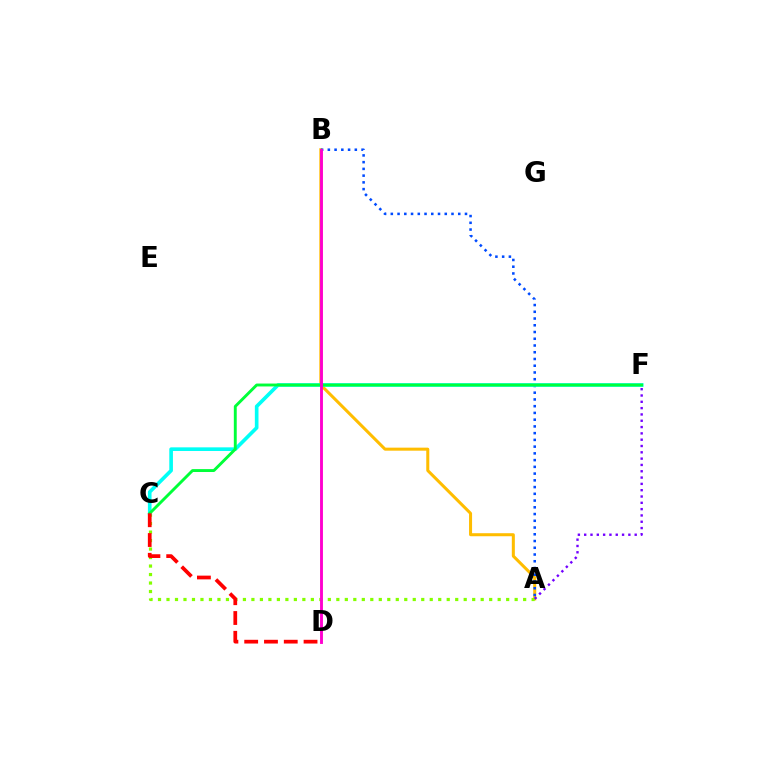{('A', 'B'): [{'color': '#ffbd00', 'line_style': 'solid', 'thickness': 2.18}, {'color': '#004bff', 'line_style': 'dotted', 'thickness': 1.83}], ('A', 'C'): [{'color': '#84ff00', 'line_style': 'dotted', 'thickness': 2.31}], ('C', 'F'): [{'color': '#00fff6', 'line_style': 'solid', 'thickness': 2.62}, {'color': '#00ff39', 'line_style': 'solid', 'thickness': 2.09}], ('C', 'D'): [{'color': '#ff0000', 'line_style': 'dashed', 'thickness': 2.69}], ('B', 'D'): [{'color': '#ff00cf', 'line_style': 'solid', 'thickness': 2.07}], ('A', 'F'): [{'color': '#7200ff', 'line_style': 'dotted', 'thickness': 1.72}]}